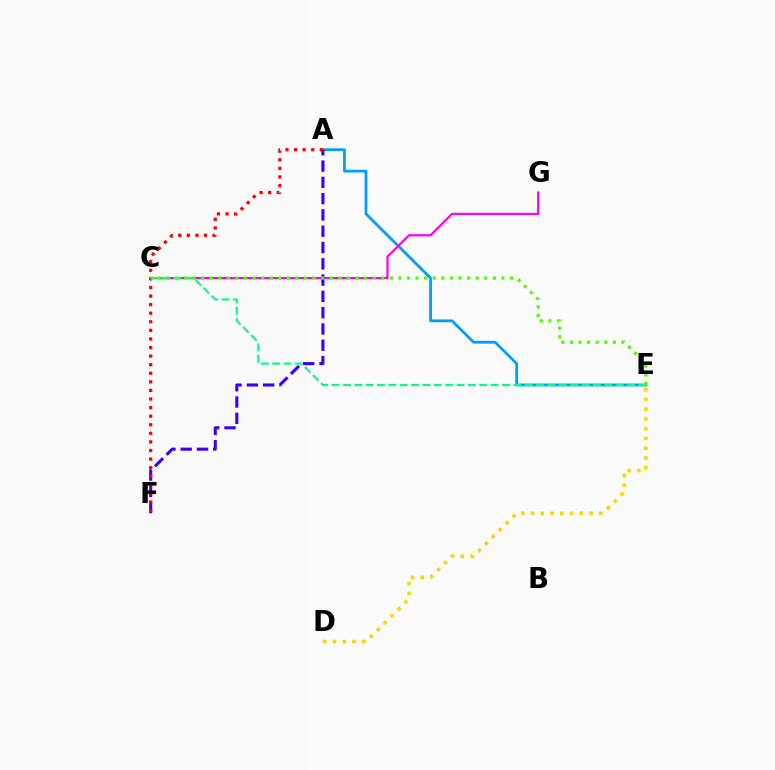{('A', 'E'): [{'color': '#009eff', 'line_style': 'solid', 'thickness': 2.0}], ('C', 'G'): [{'color': '#ff00ed', 'line_style': 'solid', 'thickness': 1.58}], ('D', 'E'): [{'color': '#ffd500', 'line_style': 'dotted', 'thickness': 2.65}], ('A', 'F'): [{'color': '#3700ff', 'line_style': 'dashed', 'thickness': 2.21}, {'color': '#ff0000', 'line_style': 'dotted', 'thickness': 2.33}], ('C', 'E'): [{'color': '#00ff86', 'line_style': 'dashed', 'thickness': 1.54}, {'color': '#4fff00', 'line_style': 'dotted', 'thickness': 2.33}]}